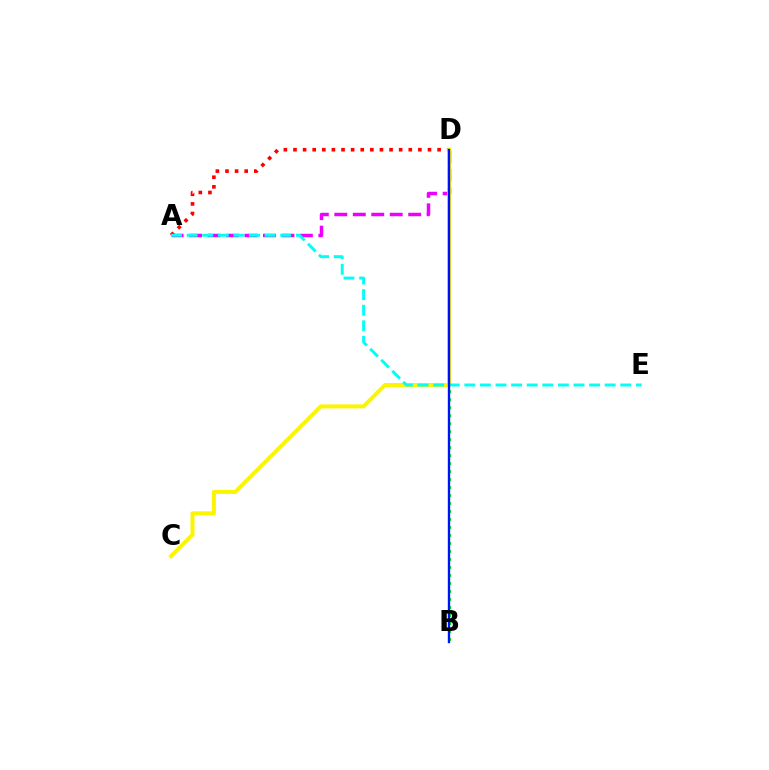{('A', 'D'): [{'color': '#ff0000', 'line_style': 'dotted', 'thickness': 2.61}, {'color': '#ee00ff', 'line_style': 'dashed', 'thickness': 2.51}], ('B', 'D'): [{'color': '#08ff00', 'line_style': 'dotted', 'thickness': 2.17}, {'color': '#0010ff', 'line_style': 'solid', 'thickness': 1.71}], ('C', 'D'): [{'color': '#fcf500', 'line_style': 'solid', 'thickness': 2.89}], ('A', 'E'): [{'color': '#00fff6', 'line_style': 'dashed', 'thickness': 2.12}]}